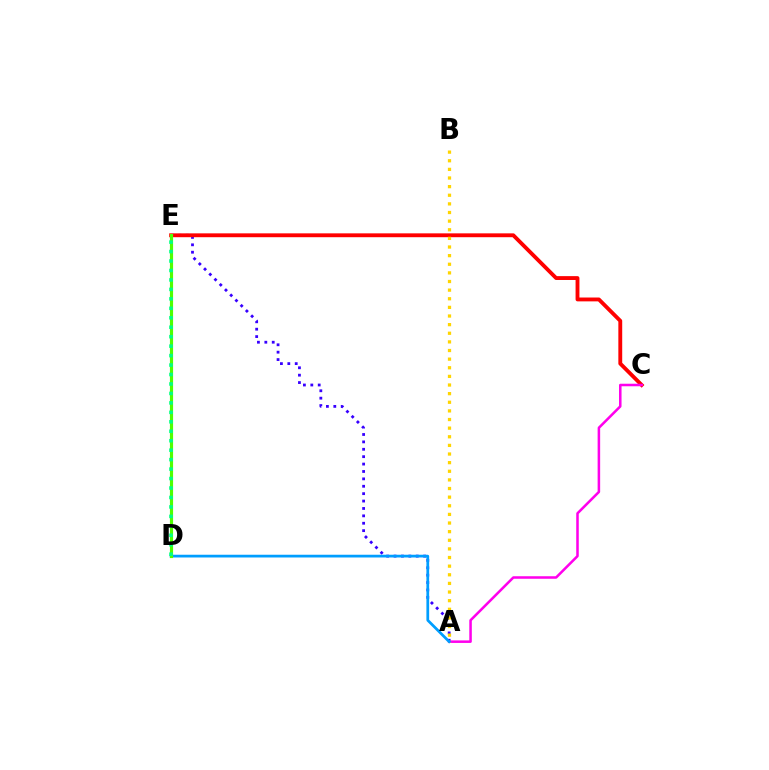{('A', 'E'): [{'color': '#3700ff', 'line_style': 'dotted', 'thickness': 2.01}], ('C', 'E'): [{'color': '#ff0000', 'line_style': 'solid', 'thickness': 2.78}], ('A', 'C'): [{'color': '#ff00ed', 'line_style': 'solid', 'thickness': 1.82}], ('A', 'B'): [{'color': '#ffd500', 'line_style': 'dotted', 'thickness': 2.34}], ('A', 'D'): [{'color': '#009eff', 'line_style': 'solid', 'thickness': 1.97}], ('D', 'E'): [{'color': '#4fff00', 'line_style': 'solid', 'thickness': 2.28}, {'color': '#00ff86', 'line_style': 'dotted', 'thickness': 2.57}]}